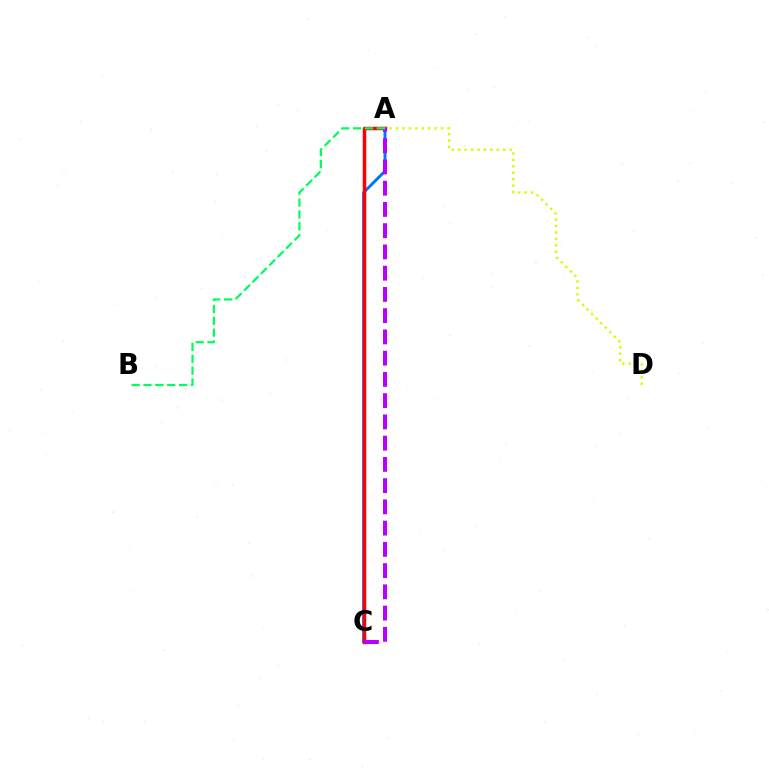{('A', 'C'): [{'color': '#0074ff', 'line_style': 'solid', 'thickness': 2.11}, {'color': '#ff0000', 'line_style': 'solid', 'thickness': 2.52}, {'color': '#b900ff', 'line_style': 'dashed', 'thickness': 2.89}], ('A', 'D'): [{'color': '#d1ff00', 'line_style': 'dotted', 'thickness': 1.75}], ('A', 'B'): [{'color': '#00ff5c', 'line_style': 'dashed', 'thickness': 1.61}]}